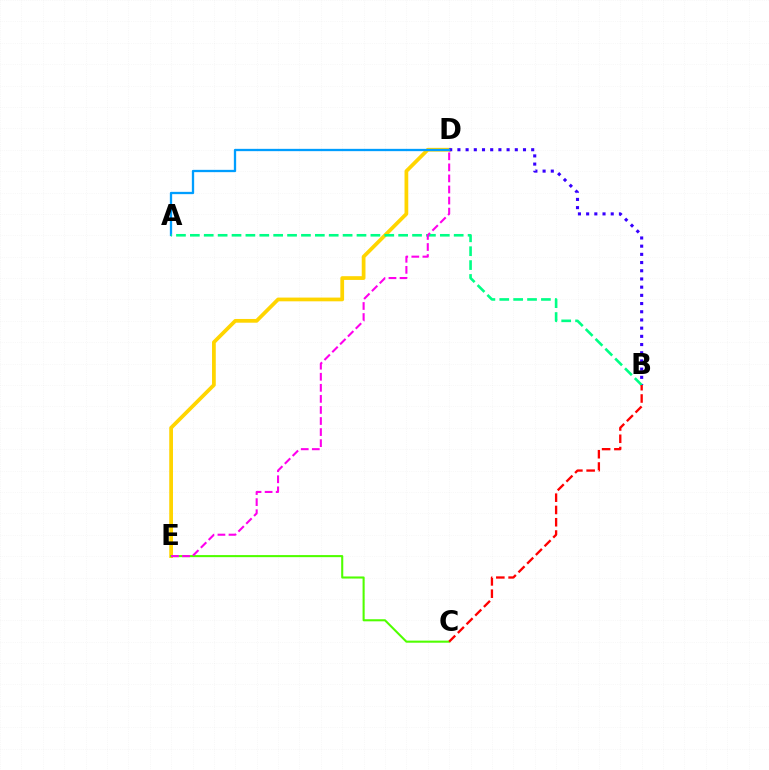{('D', 'E'): [{'color': '#ffd500', 'line_style': 'solid', 'thickness': 2.69}, {'color': '#ff00ed', 'line_style': 'dashed', 'thickness': 1.5}], ('C', 'E'): [{'color': '#4fff00', 'line_style': 'solid', 'thickness': 1.5}], ('B', 'D'): [{'color': '#3700ff', 'line_style': 'dotted', 'thickness': 2.23}], ('A', 'D'): [{'color': '#009eff', 'line_style': 'solid', 'thickness': 1.66}], ('A', 'B'): [{'color': '#00ff86', 'line_style': 'dashed', 'thickness': 1.89}], ('B', 'C'): [{'color': '#ff0000', 'line_style': 'dashed', 'thickness': 1.67}]}